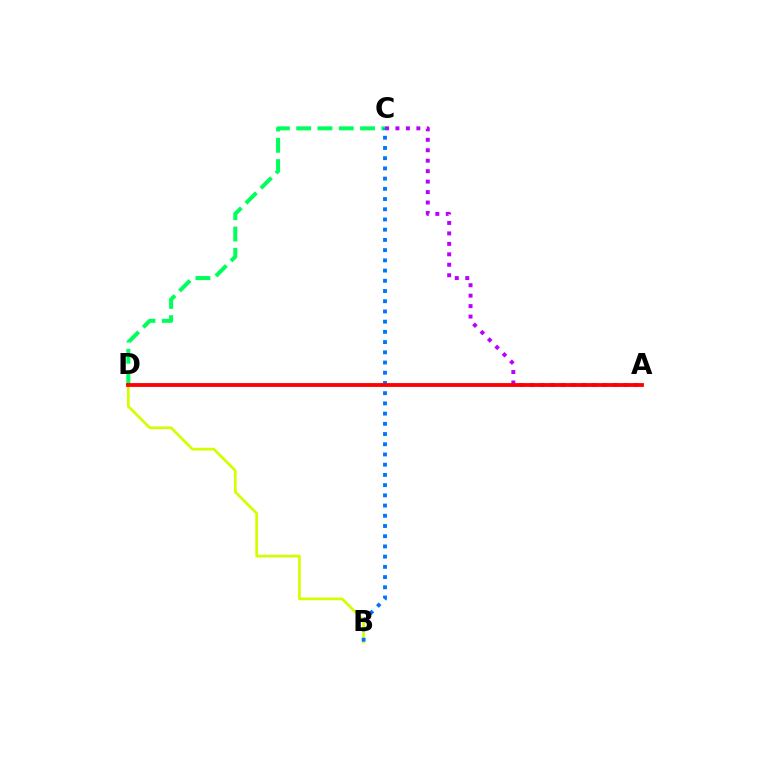{('B', 'D'): [{'color': '#d1ff00', 'line_style': 'solid', 'thickness': 1.95}], ('C', 'D'): [{'color': '#00ff5c', 'line_style': 'dashed', 'thickness': 2.89}], ('A', 'C'): [{'color': '#b900ff', 'line_style': 'dotted', 'thickness': 2.84}], ('B', 'C'): [{'color': '#0074ff', 'line_style': 'dotted', 'thickness': 2.78}], ('A', 'D'): [{'color': '#ff0000', 'line_style': 'solid', 'thickness': 2.76}]}